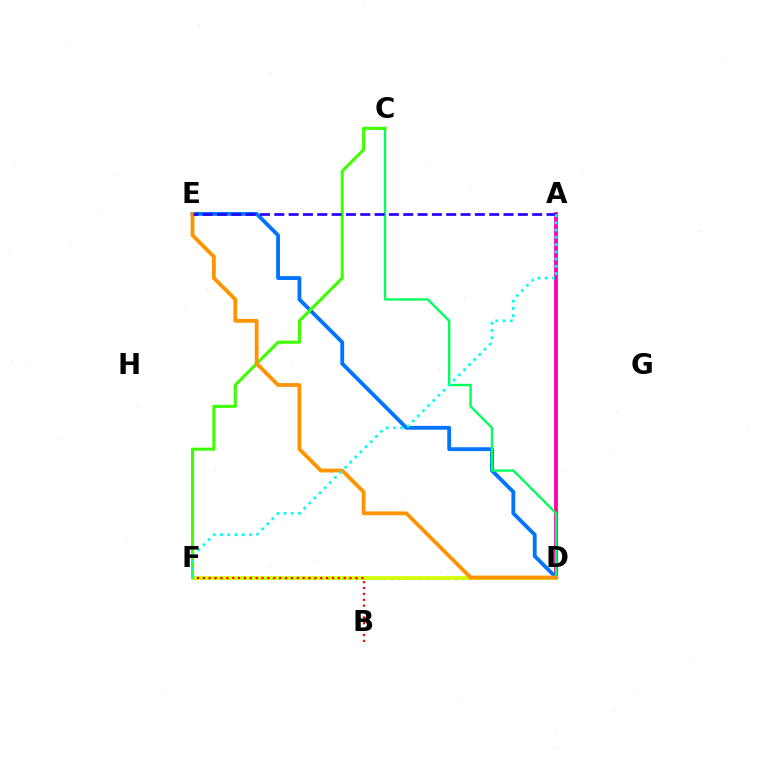{('A', 'D'): [{'color': '#ff00ac', 'line_style': 'solid', 'thickness': 2.74}], ('D', 'F'): [{'color': '#b900ff', 'line_style': 'dotted', 'thickness': 1.92}, {'color': '#d1ff00', 'line_style': 'solid', 'thickness': 2.65}], ('D', 'E'): [{'color': '#0074ff', 'line_style': 'solid', 'thickness': 2.76}, {'color': '#ff9400', 'line_style': 'solid', 'thickness': 2.75}], ('C', 'D'): [{'color': '#00ff5c', 'line_style': 'solid', 'thickness': 1.69}], ('B', 'F'): [{'color': '#ff0000', 'line_style': 'dotted', 'thickness': 1.59}], ('C', 'F'): [{'color': '#3dff00', 'line_style': 'solid', 'thickness': 2.19}], ('A', 'E'): [{'color': '#2500ff', 'line_style': 'dashed', 'thickness': 1.95}], ('A', 'F'): [{'color': '#00fff6', 'line_style': 'dotted', 'thickness': 1.97}]}